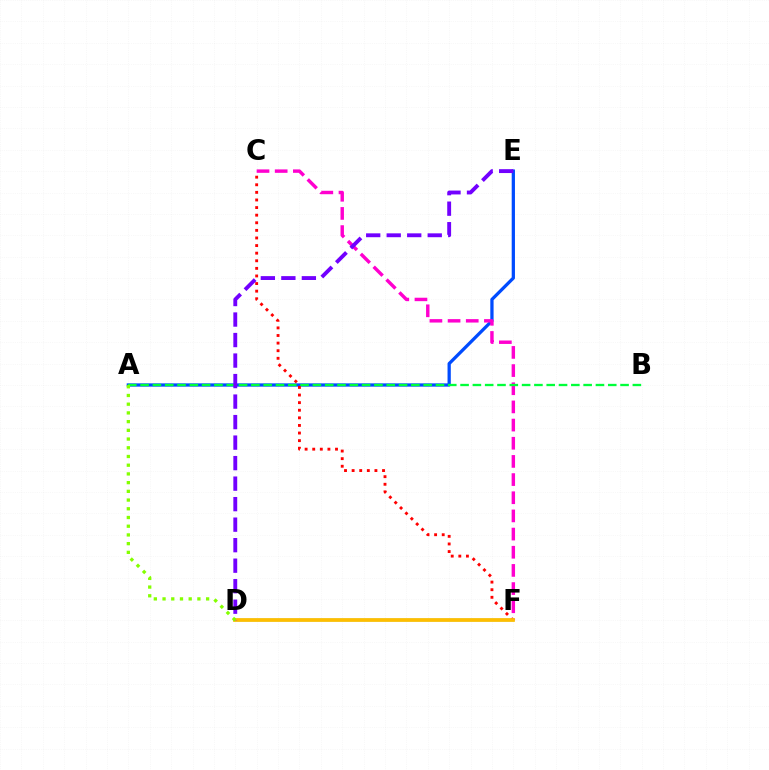{('A', 'E'): [{'color': '#004bff', 'line_style': 'solid', 'thickness': 2.35}], ('C', 'F'): [{'color': '#ff0000', 'line_style': 'dotted', 'thickness': 2.06}, {'color': '#ff00cf', 'line_style': 'dashed', 'thickness': 2.47}], ('D', 'F'): [{'color': '#00fff6', 'line_style': 'solid', 'thickness': 1.75}, {'color': '#ffbd00', 'line_style': 'solid', 'thickness': 2.69}], ('A', 'B'): [{'color': '#00ff39', 'line_style': 'dashed', 'thickness': 1.67}], ('D', 'E'): [{'color': '#7200ff', 'line_style': 'dashed', 'thickness': 2.79}], ('A', 'D'): [{'color': '#84ff00', 'line_style': 'dotted', 'thickness': 2.37}]}